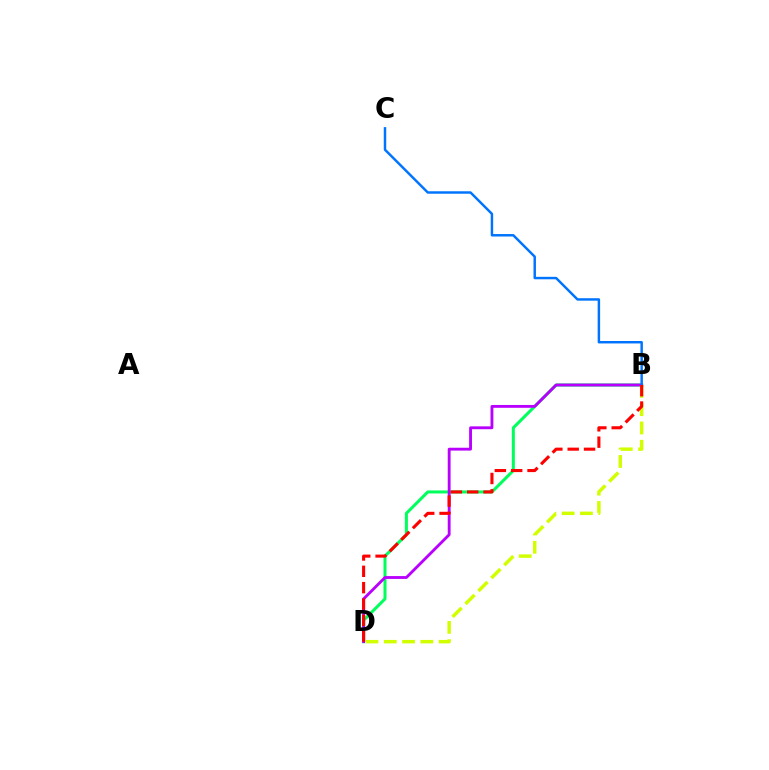{('B', 'D'): [{'color': '#00ff5c', 'line_style': 'solid', 'thickness': 2.18}, {'color': '#b900ff', 'line_style': 'solid', 'thickness': 2.05}, {'color': '#d1ff00', 'line_style': 'dashed', 'thickness': 2.49}, {'color': '#ff0000', 'line_style': 'dashed', 'thickness': 2.22}], ('B', 'C'): [{'color': '#0074ff', 'line_style': 'solid', 'thickness': 1.77}]}